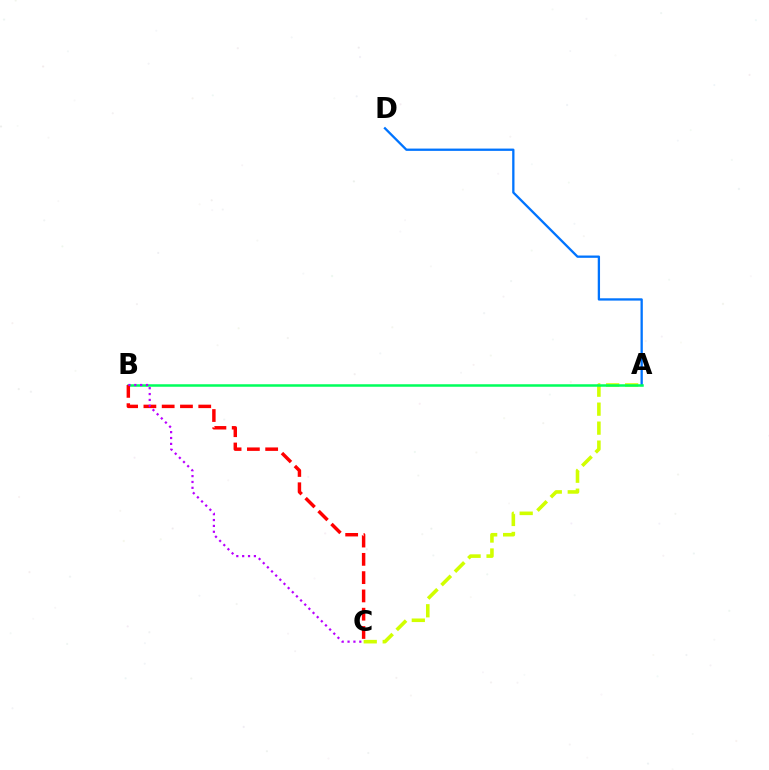{('A', 'D'): [{'color': '#0074ff', 'line_style': 'solid', 'thickness': 1.66}], ('A', 'C'): [{'color': '#d1ff00', 'line_style': 'dashed', 'thickness': 2.58}], ('A', 'B'): [{'color': '#00ff5c', 'line_style': 'solid', 'thickness': 1.81}], ('B', 'C'): [{'color': '#ff0000', 'line_style': 'dashed', 'thickness': 2.48}, {'color': '#b900ff', 'line_style': 'dotted', 'thickness': 1.59}]}